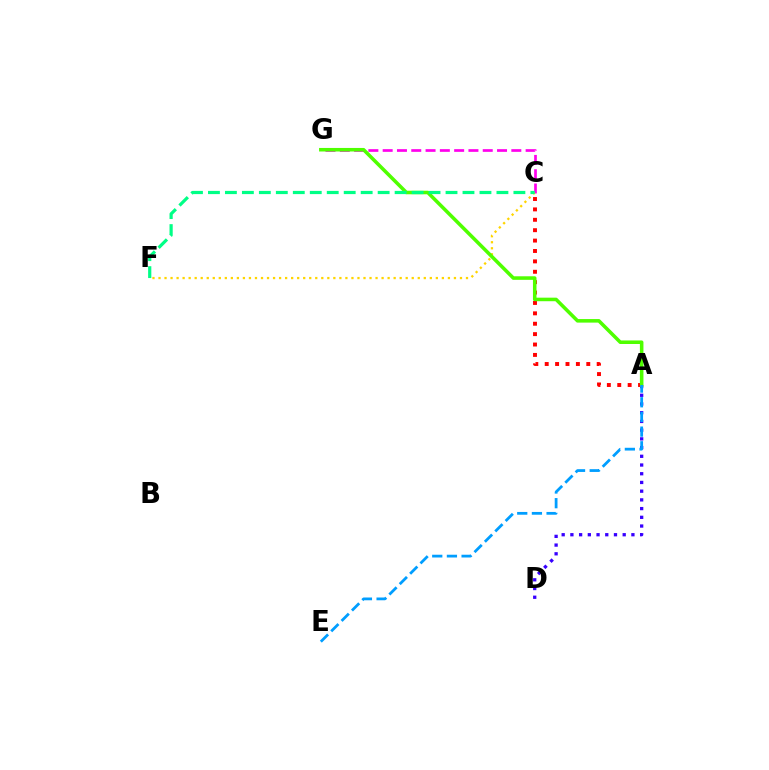{('C', 'G'): [{'color': '#ff00ed', 'line_style': 'dashed', 'thickness': 1.94}], ('A', 'D'): [{'color': '#3700ff', 'line_style': 'dotted', 'thickness': 2.37}], ('A', 'C'): [{'color': '#ff0000', 'line_style': 'dotted', 'thickness': 2.82}], ('C', 'F'): [{'color': '#ffd500', 'line_style': 'dotted', 'thickness': 1.64}, {'color': '#00ff86', 'line_style': 'dashed', 'thickness': 2.31}], ('A', 'G'): [{'color': '#4fff00', 'line_style': 'solid', 'thickness': 2.56}], ('A', 'E'): [{'color': '#009eff', 'line_style': 'dashed', 'thickness': 1.99}]}